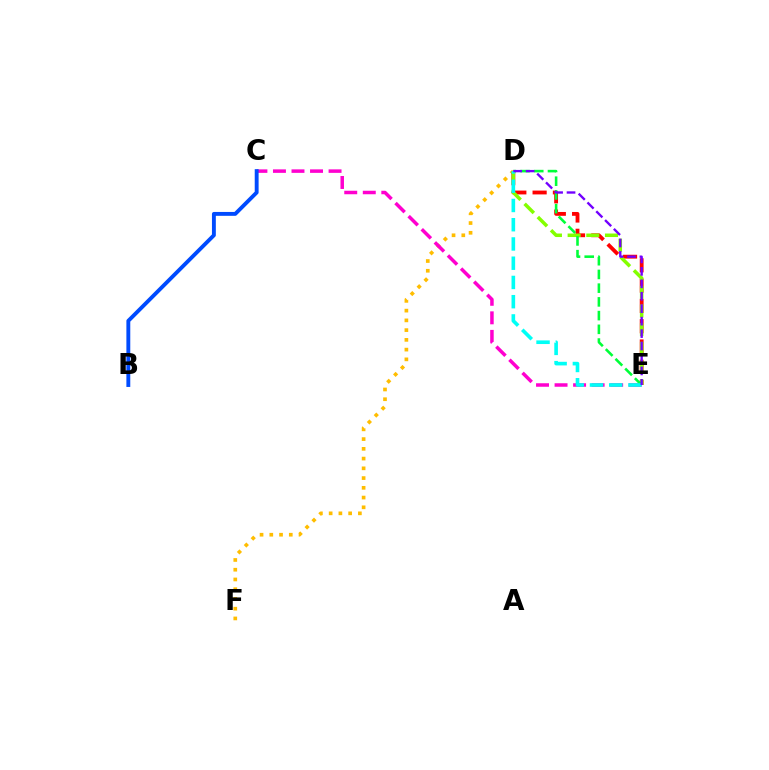{('D', 'F'): [{'color': '#ffbd00', 'line_style': 'dotted', 'thickness': 2.65}], ('D', 'E'): [{'color': '#ff0000', 'line_style': 'dashed', 'thickness': 2.76}, {'color': '#84ff00', 'line_style': 'dashed', 'thickness': 2.54}, {'color': '#00ff39', 'line_style': 'dashed', 'thickness': 1.86}, {'color': '#00fff6', 'line_style': 'dashed', 'thickness': 2.61}, {'color': '#7200ff', 'line_style': 'dashed', 'thickness': 1.69}], ('C', 'E'): [{'color': '#ff00cf', 'line_style': 'dashed', 'thickness': 2.52}], ('B', 'C'): [{'color': '#004bff', 'line_style': 'solid', 'thickness': 2.8}]}